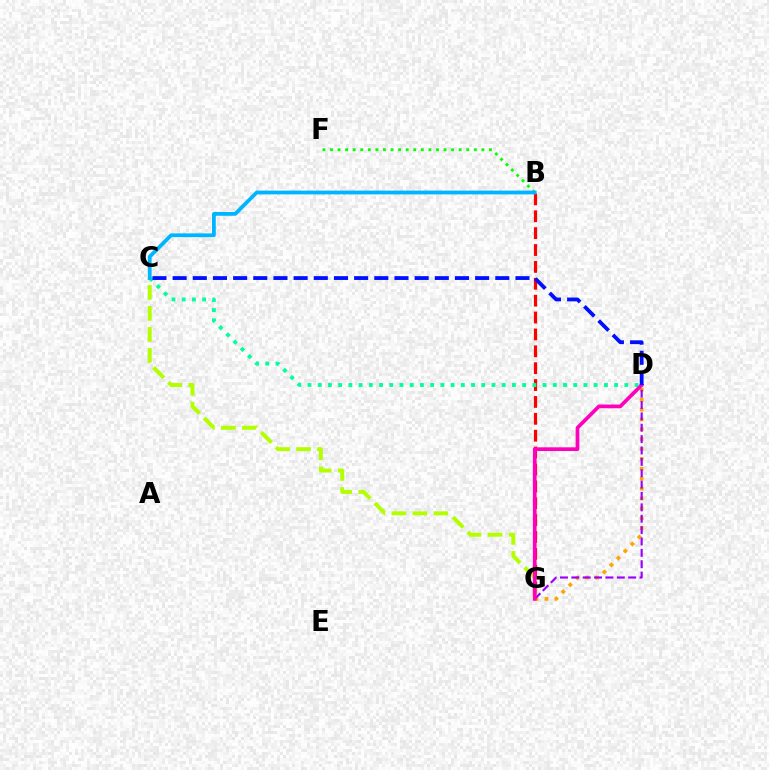{('B', 'G'): [{'color': '#ff0000', 'line_style': 'dashed', 'thickness': 2.29}], ('D', 'G'): [{'color': '#ffa500', 'line_style': 'dotted', 'thickness': 2.68}, {'color': '#9b00ff', 'line_style': 'dashed', 'thickness': 1.55}, {'color': '#ff00bd', 'line_style': 'solid', 'thickness': 2.67}], ('C', 'D'): [{'color': '#00ff9d', 'line_style': 'dotted', 'thickness': 2.78}, {'color': '#0010ff', 'line_style': 'dashed', 'thickness': 2.74}], ('B', 'F'): [{'color': '#08ff00', 'line_style': 'dotted', 'thickness': 2.06}], ('C', 'G'): [{'color': '#b3ff00', 'line_style': 'dashed', 'thickness': 2.85}], ('B', 'C'): [{'color': '#00b5ff', 'line_style': 'solid', 'thickness': 2.72}]}